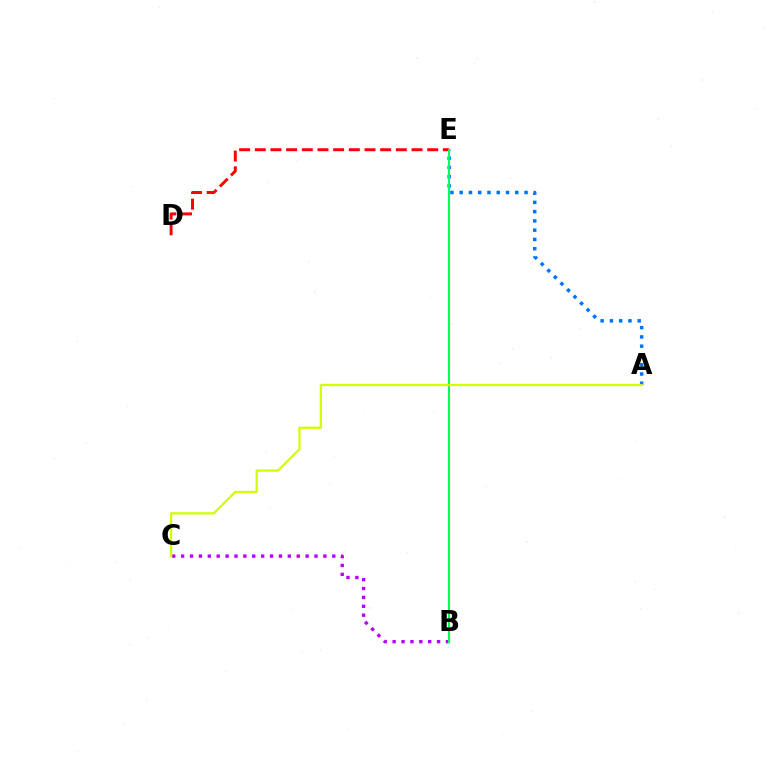{('B', 'C'): [{'color': '#b900ff', 'line_style': 'dotted', 'thickness': 2.42}], ('A', 'E'): [{'color': '#0074ff', 'line_style': 'dotted', 'thickness': 2.52}], ('D', 'E'): [{'color': '#ff0000', 'line_style': 'dashed', 'thickness': 2.13}], ('B', 'E'): [{'color': '#00ff5c', 'line_style': 'solid', 'thickness': 1.51}], ('A', 'C'): [{'color': '#d1ff00', 'line_style': 'solid', 'thickness': 1.63}]}